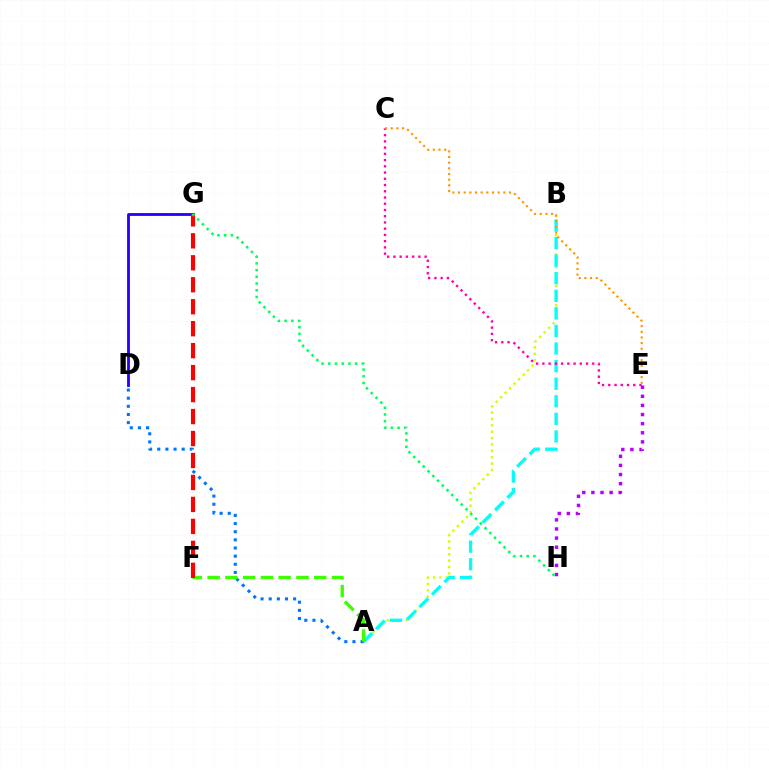{('D', 'G'): [{'color': '#2500ff', 'line_style': 'solid', 'thickness': 2.02}], ('A', 'B'): [{'color': '#d1ff00', 'line_style': 'dotted', 'thickness': 1.73}, {'color': '#00fff6', 'line_style': 'dashed', 'thickness': 2.39}], ('C', 'E'): [{'color': '#ff00ac', 'line_style': 'dotted', 'thickness': 1.69}, {'color': '#ff9400', 'line_style': 'dotted', 'thickness': 1.54}], ('A', 'D'): [{'color': '#0074ff', 'line_style': 'dotted', 'thickness': 2.21}], ('E', 'H'): [{'color': '#b900ff', 'line_style': 'dotted', 'thickness': 2.48}], ('A', 'F'): [{'color': '#3dff00', 'line_style': 'dashed', 'thickness': 2.41}], ('F', 'G'): [{'color': '#ff0000', 'line_style': 'dashed', 'thickness': 2.98}], ('G', 'H'): [{'color': '#00ff5c', 'line_style': 'dotted', 'thickness': 1.83}]}